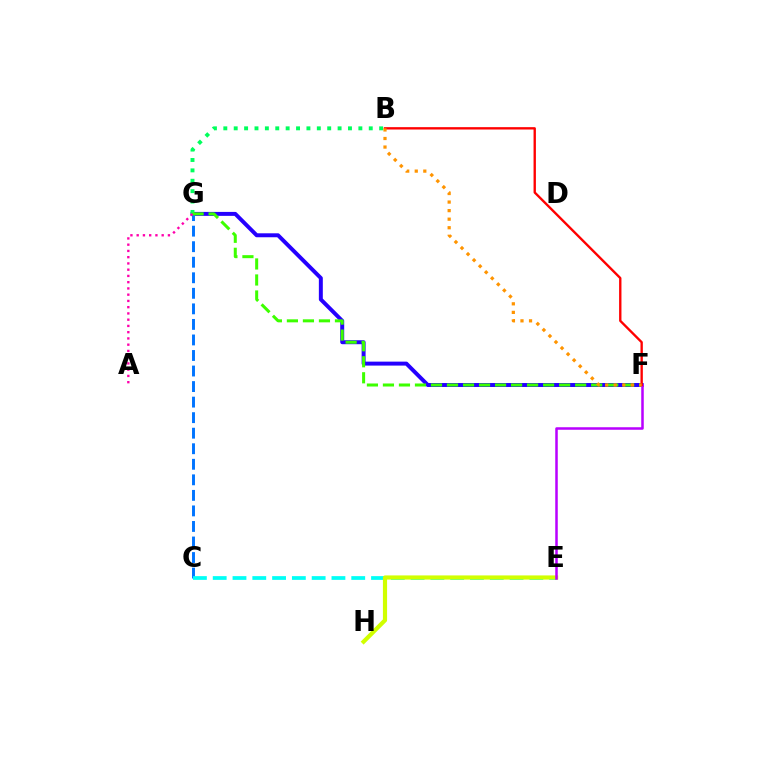{('F', 'G'): [{'color': '#2500ff', 'line_style': 'solid', 'thickness': 2.85}, {'color': '#3dff00', 'line_style': 'dashed', 'thickness': 2.18}], ('B', 'G'): [{'color': '#00ff5c', 'line_style': 'dotted', 'thickness': 2.82}], ('C', 'G'): [{'color': '#0074ff', 'line_style': 'dashed', 'thickness': 2.11}], ('C', 'E'): [{'color': '#00fff6', 'line_style': 'dashed', 'thickness': 2.69}], ('E', 'H'): [{'color': '#d1ff00', 'line_style': 'solid', 'thickness': 3.0}], ('E', 'F'): [{'color': '#b900ff', 'line_style': 'solid', 'thickness': 1.81}], ('B', 'F'): [{'color': '#ff0000', 'line_style': 'solid', 'thickness': 1.7}, {'color': '#ff9400', 'line_style': 'dotted', 'thickness': 2.32}], ('A', 'G'): [{'color': '#ff00ac', 'line_style': 'dotted', 'thickness': 1.7}]}